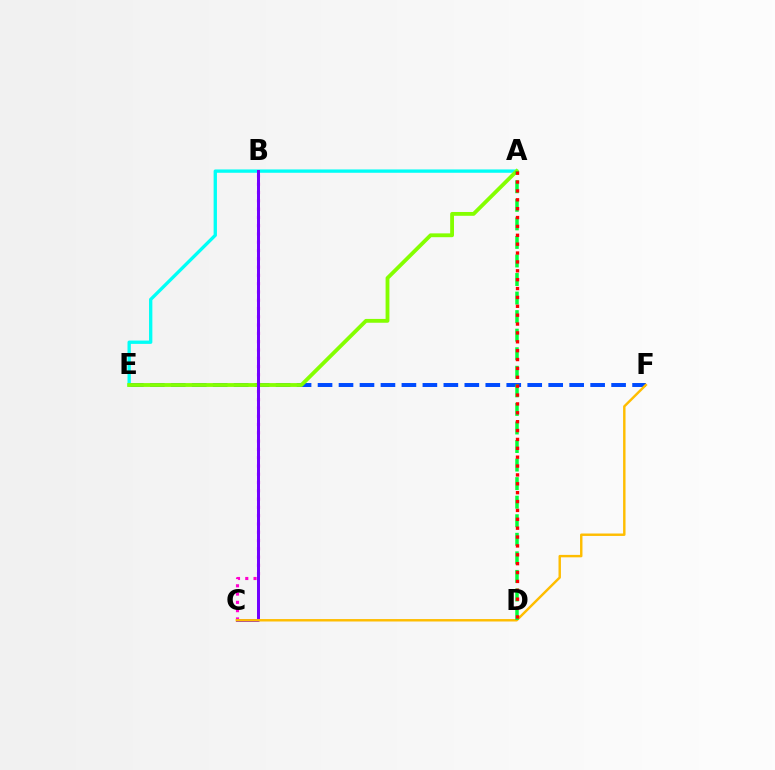{('E', 'F'): [{'color': '#004bff', 'line_style': 'dashed', 'thickness': 2.85}], ('A', 'E'): [{'color': '#00fff6', 'line_style': 'solid', 'thickness': 2.4}, {'color': '#84ff00', 'line_style': 'solid', 'thickness': 2.75}], ('B', 'C'): [{'color': '#ff00cf', 'line_style': 'dotted', 'thickness': 2.25}, {'color': '#7200ff', 'line_style': 'solid', 'thickness': 2.16}], ('C', 'F'): [{'color': '#ffbd00', 'line_style': 'solid', 'thickness': 1.75}], ('A', 'D'): [{'color': '#00ff39', 'line_style': 'dashed', 'thickness': 2.52}, {'color': '#ff0000', 'line_style': 'dotted', 'thickness': 2.41}]}